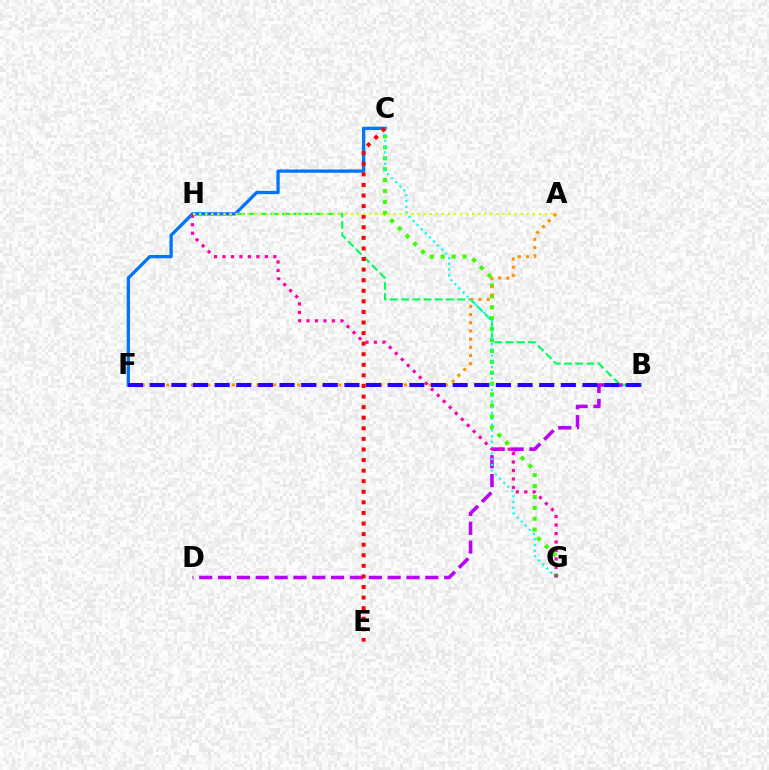{('C', 'G'): [{'color': '#3dff00', 'line_style': 'dotted', 'thickness': 2.97}, {'color': '#00fff6', 'line_style': 'dotted', 'thickness': 1.56}], ('B', 'D'): [{'color': '#b900ff', 'line_style': 'dashed', 'thickness': 2.56}], ('B', 'H'): [{'color': '#00ff5c', 'line_style': 'dashed', 'thickness': 1.53}], ('C', 'F'): [{'color': '#0074ff', 'line_style': 'solid', 'thickness': 2.37}], ('A', 'F'): [{'color': '#ff9400', 'line_style': 'dotted', 'thickness': 2.23}], ('B', 'F'): [{'color': '#2500ff', 'line_style': 'dashed', 'thickness': 2.94}], ('G', 'H'): [{'color': '#ff00ac', 'line_style': 'dotted', 'thickness': 2.3}], ('C', 'E'): [{'color': '#ff0000', 'line_style': 'dotted', 'thickness': 2.87}], ('A', 'H'): [{'color': '#d1ff00', 'line_style': 'dotted', 'thickness': 1.65}]}